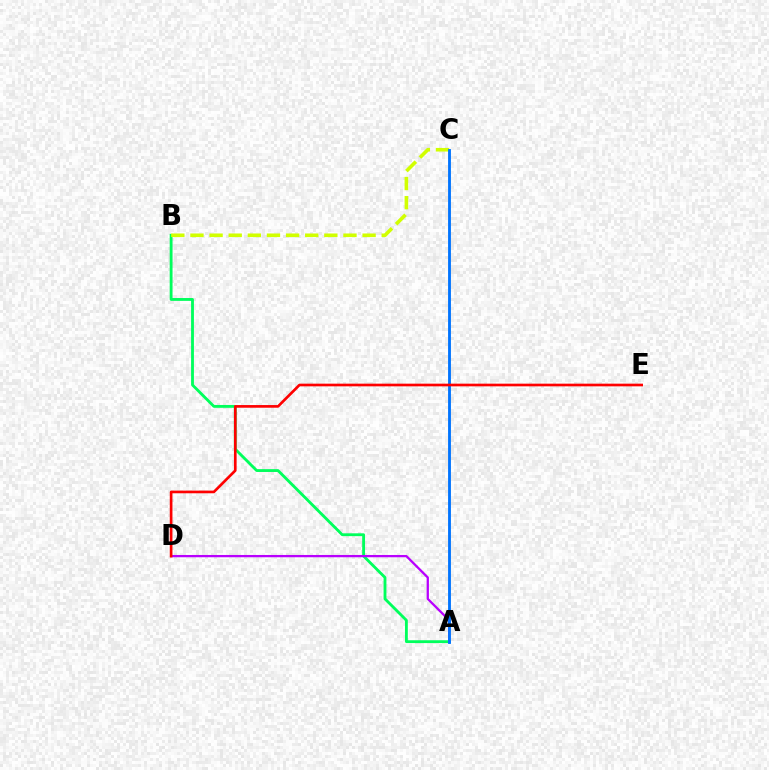{('A', 'B'): [{'color': '#00ff5c', 'line_style': 'solid', 'thickness': 2.04}], ('B', 'C'): [{'color': '#d1ff00', 'line_style': 'dashed', 'thickness': 2.6}], ('A', 'D'): [{'color': '#b900ff', 'line_style': 'solid', 'thickness': 1.64}], ('A', 'C'): [{'color': '#0074ff', 'line_style': 'solid', 'thickness': 2.05}], ('D', 'E'): [{'color': '#ff0000', 'line_style': 'solid', 'thickness': 1.92}]}